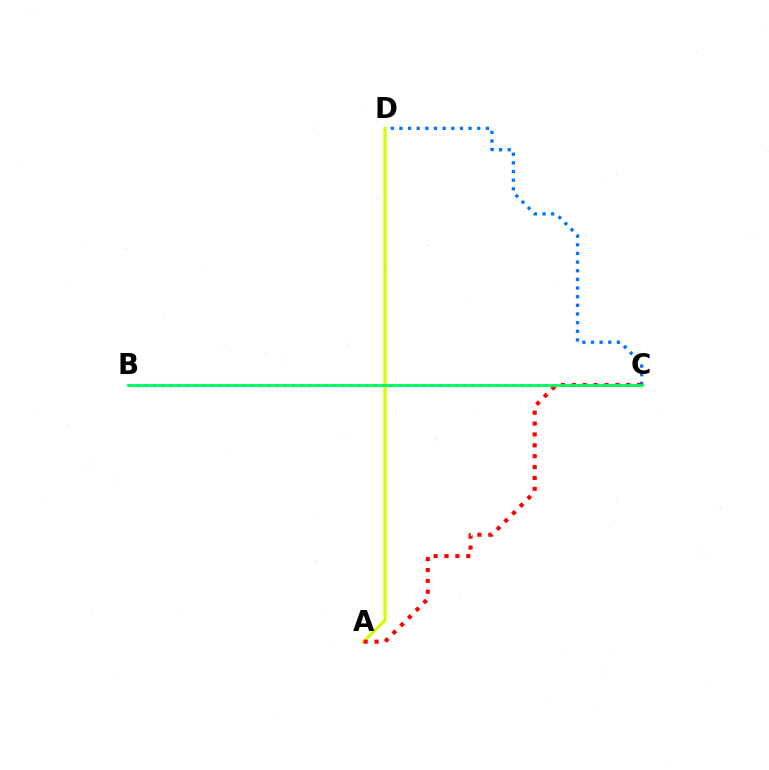{('C', 'D'): [{'color': '#0074ff', 'line_style': 'dotted', 'thickness': 2.35}], ('B', 'C'): [{'color': '#b900ff', 'line_style': 'dotted', 'thickness': 2.22}, {'color': '#00ff5c', 'line_style': 'solid', 'thickness': 2.01}], ('A', 'D'): [{'color': '#d1ff00', 'line_style': 'solid', 'thickness': 2.27}], ('A', 'C'): [{'color': '#ff0000', 'line_style': 'dotted', 'thickness': 2.95}]}